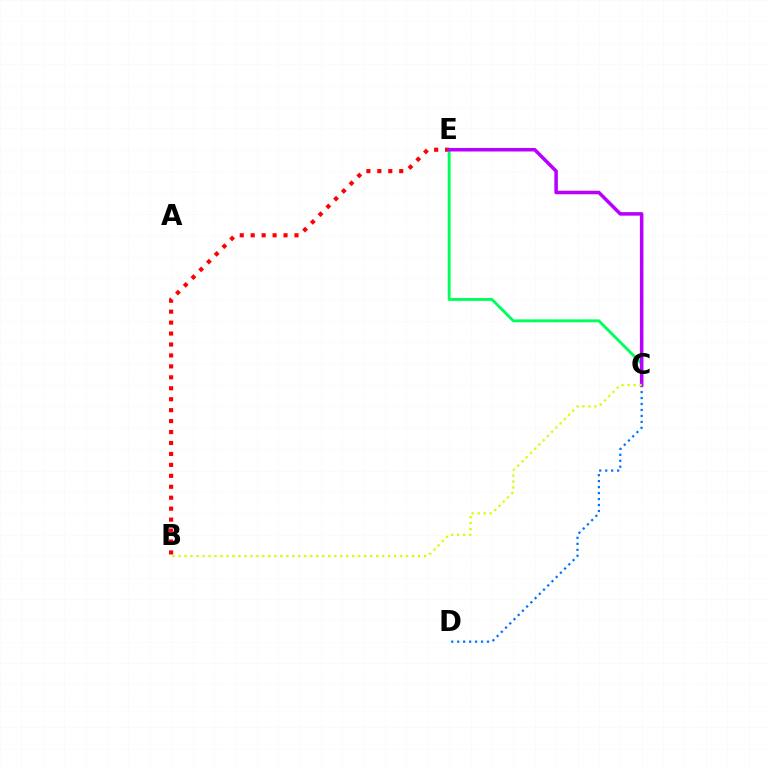{('B', 'E'): [{'color': '#ff0000', 'line_style': 'dotted', 'thickness': 2.97}], ('C', 'D'): [{'color': '#0074ff', 'line_style': 'dotted', 'thickness': 1.62}], ('C', 'E'): [{'color': '#00ff5c', 'line_style': 'solid', 'thickness': 2.08}, {'color': '#b900ff', 'line_style': 'solid', 'thickness': 2.54}], ('B', 'C'): [{'color': '#d1ff00', 'line_style': 'dotted', 'thickness': 1.63}]}